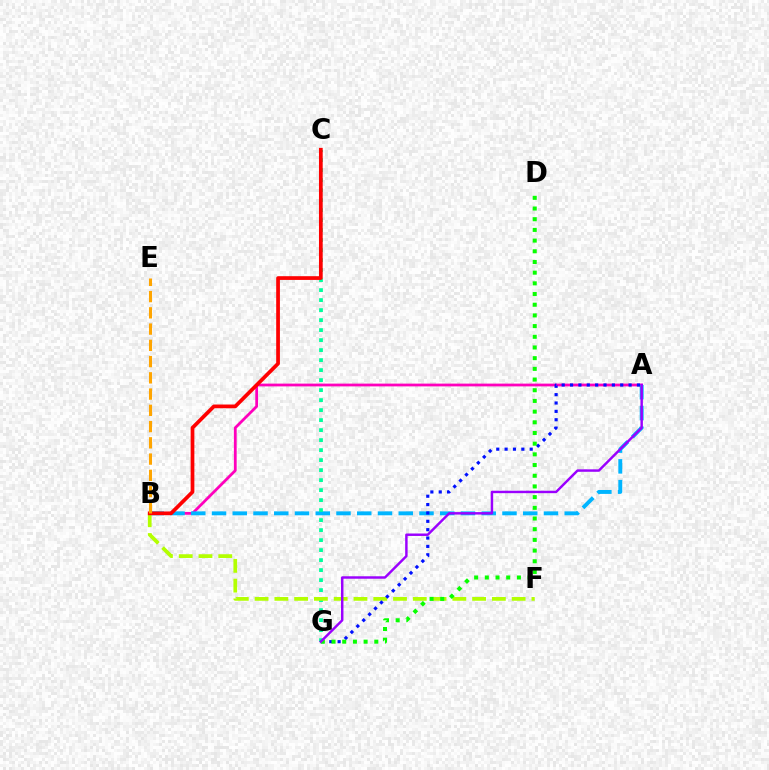{('A', 'B'): [{'color': '#ff00bd', 'line_style': 'solid', 'thickness': 2.0}, {'color': '#00b5ff', 'line_style': 'dashed', 'thickness': 2.82}], ('C', 'G'): [{'color': '#00ff9d', 'line_style': 'dotted', 'thickness': 2.72}], ('B', 'F'): [{'color': '#b3ff00', 'line_style': 'dashed', 'thickness': 2.69}], ('A', 'G'): [{'color': '#0010ff', 'line_style': 'dotted', 'thickness': 2.27}, {'color': '#9b00ff', 'line_style': 'solid', 'thickness': 1.76}], ('D', 'G'): [{'color': '#08ff00', 'line_style': 'dotted', 'thickness': 2.9}], ('B', 'C'): [{'color': '#ff0000', 'line_style': 'solid', 'thickness': 2.68}], ('B', 'E'): [{'color': '#ffa500', 'line_style': 'dashed', 'thickness': 2.21}]}